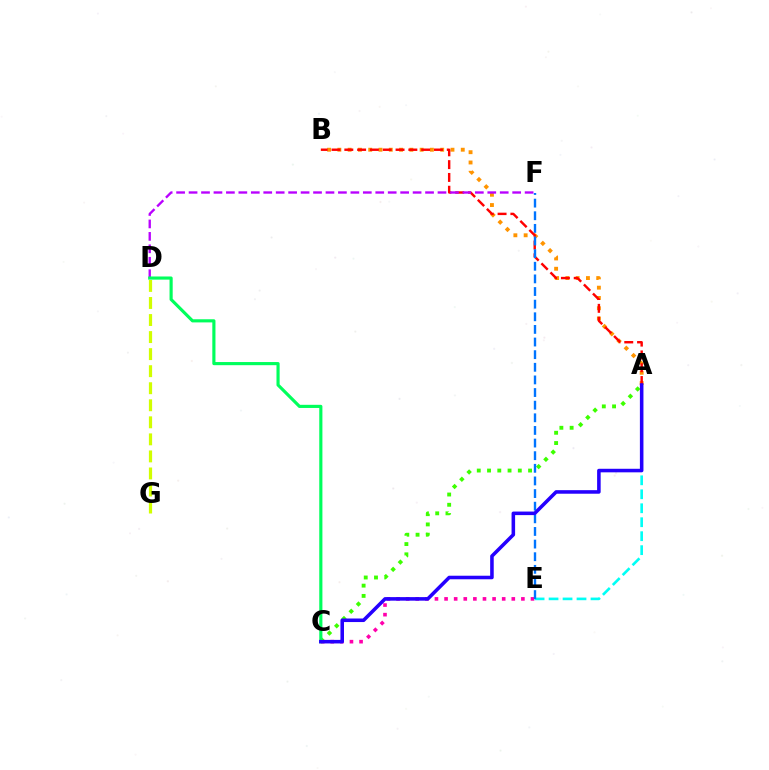{('C', 'E'): [{'color': '#ff00ac', 'line_style': 'dotted', 'thickness': 2.61}], ('A', 'E'): [{'color': '#00fff6', 'line_style': 'dashed', 'thickness': 1.9}], ('A', 'B'): [{'color': '#ff9400', 'line_style': 'dotted', 'thickness': 2.79}, {'color': '#ff0000', 'line_style': 'dashed', 'thickness': 1.74}], ('A', 'C'): [{'color': '#3dff00', 'line_style': 'dotted', 'thickness': 2.79}, {'color': '#2500ff', 'line_style': 'solid', 'thickness': 2.56}], ('E', 'F'): [{'color': '#0074ff', 'line_style': 'dashed', 'thickness': 1.72}], ('D', 'F'): [{'color': '#b900ff', 'line_style': 'dashed', 'thickness': 1.69}], ('C', 'D'): [{'color': '#00ff5c', 'line_style': 'solid', 'thickness': 2.26}], ('D', 'G'): [{'color': '#d1ff00', 'line_style': 'dashed', 'thickness': 2.32}]}